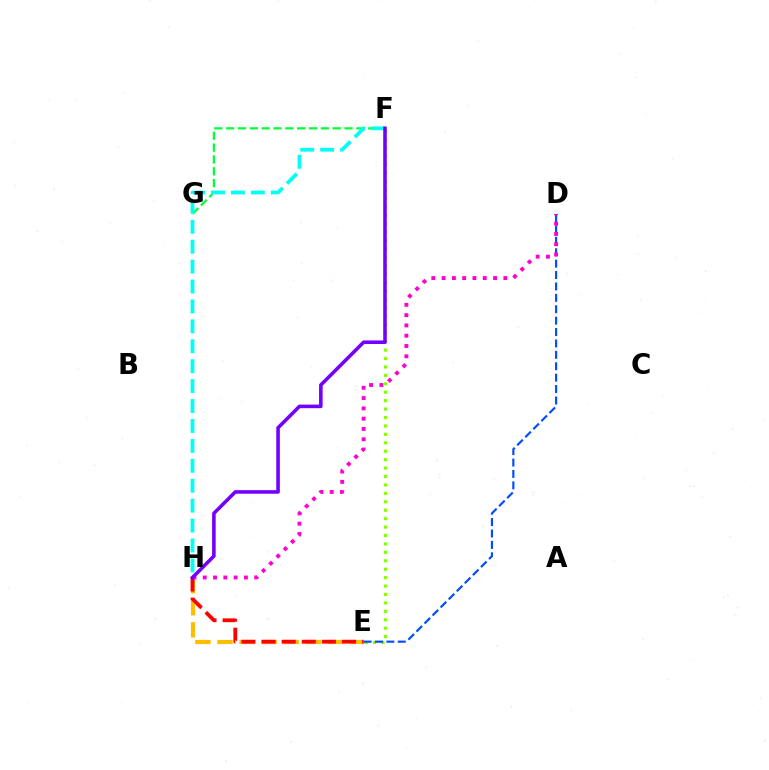{('E', 'F'): [{'color': '#84ff00', 'line_style': 'dotted', 'thickness': 2.29}], ('D', 'E'): [{'color': '#004bff', 'line_style': 'dashed', 'thickness': 1.55}], ('E', 'H'): [{'color': '#ffbd00', 'line_style': 'dashed', 'thickness': 3.0}, {'color': '#ff0000', 'line_style': 'dashed', 'thickness': 2.73}], ('F', 'G'): [{'color': '#00ff39', 'line_style': 'dashed', 'thickness': 1.61}], ('F', 'H'): [{'color': '#00fff6', 'line_style': 'dashed', 'thickness': 2.71}, {'color': '#7200ff', 'line_style': 'solid', 'thickness': 2.57}], ('D', 'H'): [{'color': '#ff00cf', 'line_style': 'dotted', 'thickness': 2.8}]}